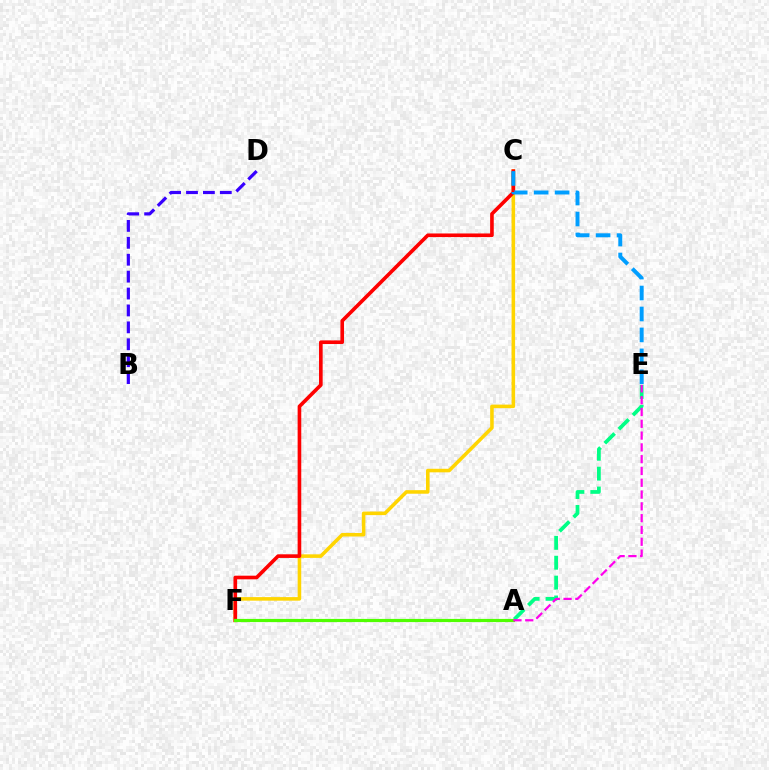{('C', 'F'): [{'color': '#ffd500', 'line_style': 'solid', 'thickness': 2.56}, {'color': '#ff0000', 'line_style': 'solid', 'thickness': 2.61}], ('B', 'D'): [{'color': '#3700ff', 'line_style': 'dashed', 'thickness': 2.3}], ('C', 'E'): [{'color': '#009eff', 'line_style': 'dashed', 'thickness': 2.85}], ('A', 'E'): [{'color': '#00ff86', 'line_style': 'dashed', 'thickness': 2.7}, {'color': '#ff00ed', 'line_style': 'dashed', 'thickness': 1.6}], ('A', 'F'): [{'color': '#4fff00', 'line_style': 'solid', 'thickness': 2.28}]}